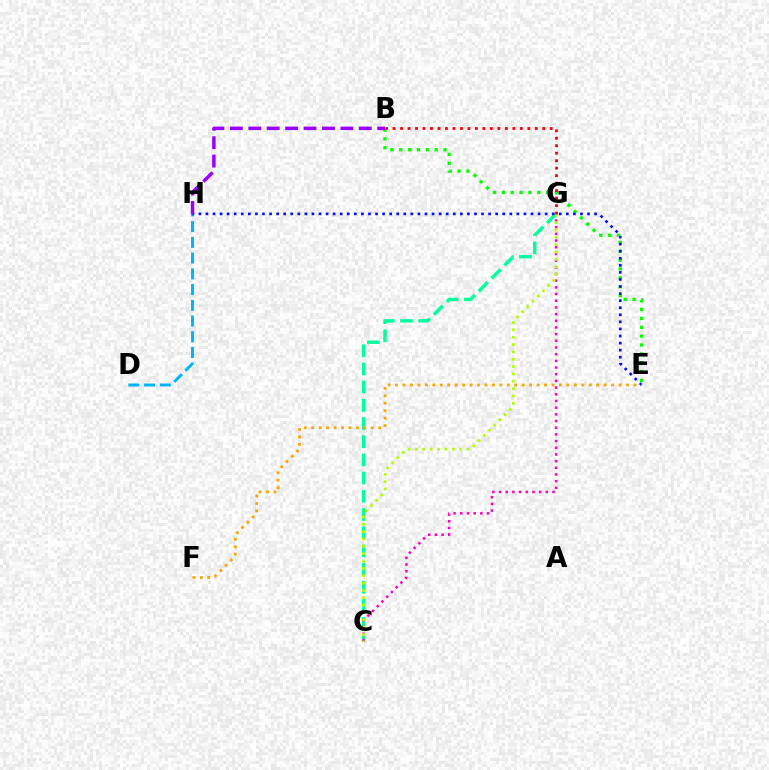{('D', 'H'): [{'color': '#00b5ff', 'line_style': 'dashed', 'thickness': 2.14}], ('B', 'E'): [{'color': '#08ff00', 'line_style': 'dotted', 'thickness': 2.41}], ('C', 'G'): [{'color': '#00ff9d', 'line_style': 'dashed', 'thickness': 2.47}, {'color': '#ff00bd', 'line_style': 'dotted', 'thickness': 1.82}, {'color': '#b3ff00', 'line_style': 'dotted', 'thickness': 2.0}], ('E', 'H'): [{'color': '#0010ff', 'line_style': 'dotted', 'thickness': 1.92}], ('B', 'H'): [{'color': '#9b00ff', 'line_style': 'dashed', 'thickness': 2.5}], ('E', 'F'): [{'color': '#ffa500', 'line_style': 'dotted', 'thickness': 2.02}], ('B', 'G'): [{'color': '#ff0000', 'line_style': 'dotted', 'thickness': 2.03}]}